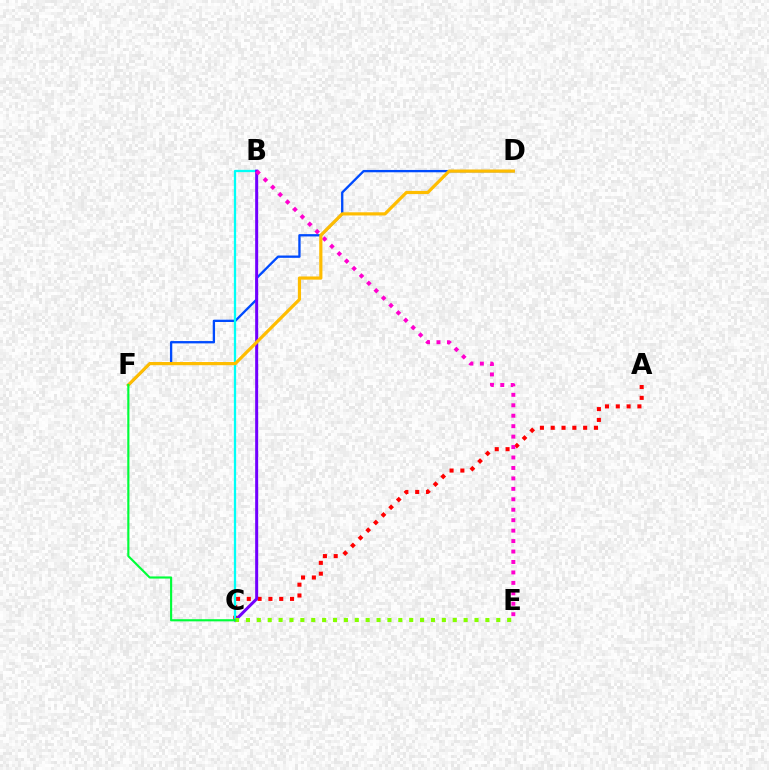{('A', 'C'): [{'color': '#ff0000', 'line_style': 'dotted', 'thickness': 2.94}], ('D', 'F'): [{'color': '#004bff', 'line_style': 'solid', 'thickness': 1.67}, {'color': '#ffbd00', 'line_style': 'solid', 'thickness': 2.29}], ('B', 'C'): [{'color': '#00fff6', 'line_style': 'solid', 'thickness': 1.64}, {'color': '#7200ff', 'line_style': 'solid', 'thickness': 2.16}], ('B', 'E'): [{'color': '#ff00cf', 'line_style': 'dotted', 'thickness': 2.84}], ('C', 'E'): [{'color': '#84ff00', 'line_style': 'dotted', 'thickness': 2.96}], ('C', 'F'): [{'color': '#00ff39', 'line_style': 'solid', 'thickness': 1.54}]}